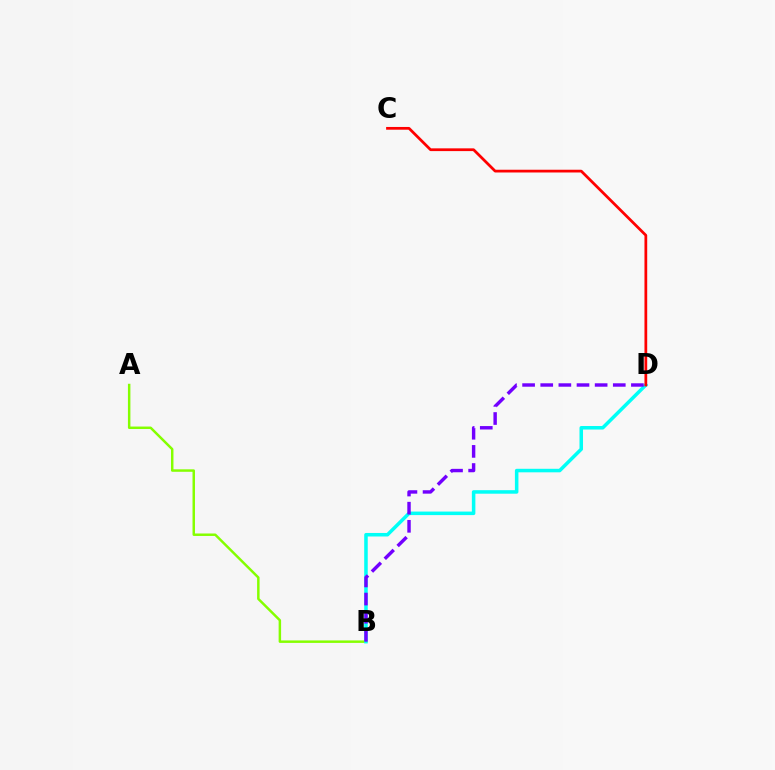{('A', 'B'): [{'color': '#84ff00', 'line_style': 'solid', 'thickness': 1.78}], ('B', 'D'): [{'color': '#00fff6', 'line_style': 'solid', 'thickness': 2.54}, {'color': '#7200ff', 'line_style': 'dashed', 'thickness': 2.46}], ('C', 'D'): [{'color': '#ff0000', 'line_style': 'solid', 'thickness': 1.98}]}